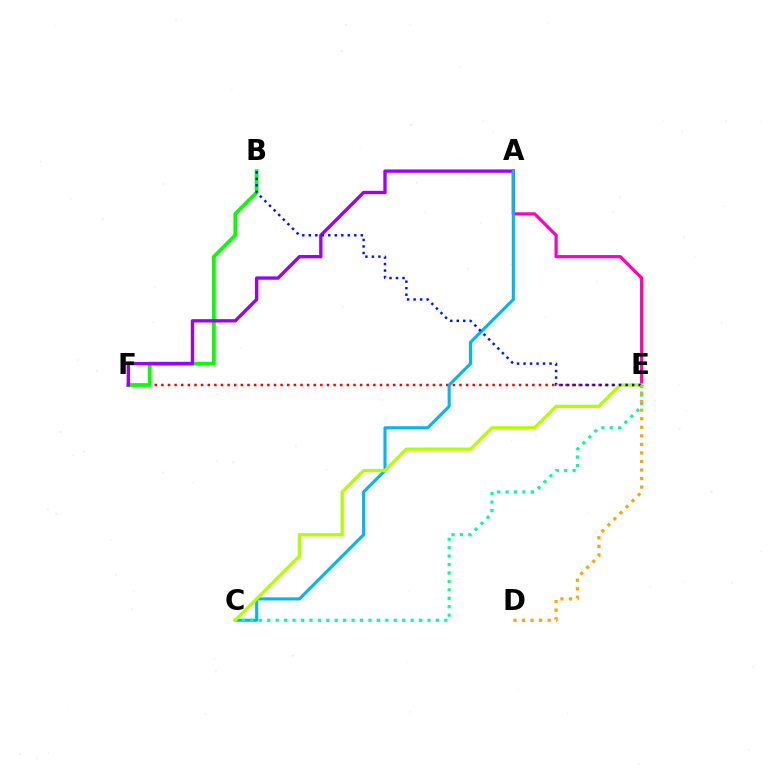{('E', 'F'): [{'color': '#ff0000', 'line_style': 'dotted', 'thickness': 1.8}], ('B', 'F'): [{'color': '#08ff00', 'line_style': 'solid', 'thickness': 2.7}], ('A', 'F'): [{'color': '#9b00ff', 'line_style': 'solid', 'thickness': 2.41}], ('A', 'E'): [{'color': '#ff00bd', 'line_style': 'solid', 'thickness': 2.31}], ('A', 'C'): [{'color': '#00b5ff', 'line_style': 'solid', 'thickness': 2.23}], ('C', 'E'): [{'color': '#00ff9d', 'line_style': 'dotted', 'thickness': 2.29}, {'color': '#b3ff00', 'line_style': 'solid', 'thickness': 2.37}], ('B', 'E'): [{'color': '#0010ff', 'line_style': 'dotted', 'thickness': 1.77}], ('D', 'E'): [{'color': '#ffa500', 'line_style': 'dotted', 'thickness': 2.32}]}